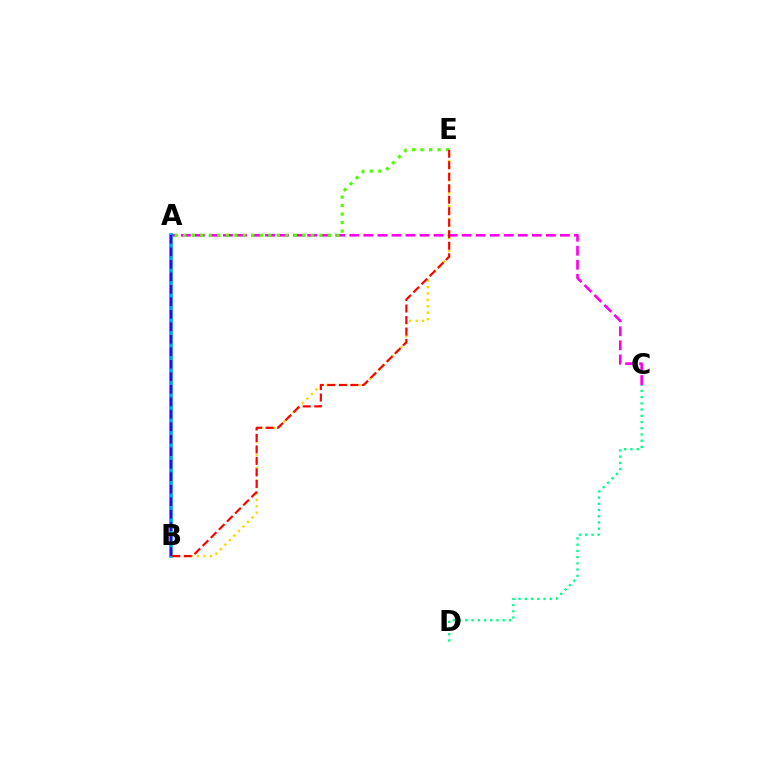{('B', 'E'): [{'color': '#ffd500', 'line_style': 'dotted', 'thickness': 1.74}, {'color': '#ff0000', 'line_style': 'dashed', 'thickness': 1.56}], ('A', 'C'): [{'color': '#ff00ed', 'line_style': 'dashed', 'thickness': 1.91}], ('C', 'D'): [{'color': '#00ff86', 'line_style': 'dotted', 'thickness': 1.69}], ('A', 'B'): [{'color': '#009eff', 'line_style': 'solid', 'thickness': 2.61}, {'color': '#3700ff', 'line_style': 'dashed', 'thickness': 1.7}], ('A', 'E'): [{'color': '#4fff00', 'line_style': 'dotted', 'thickness': 2.31}]}